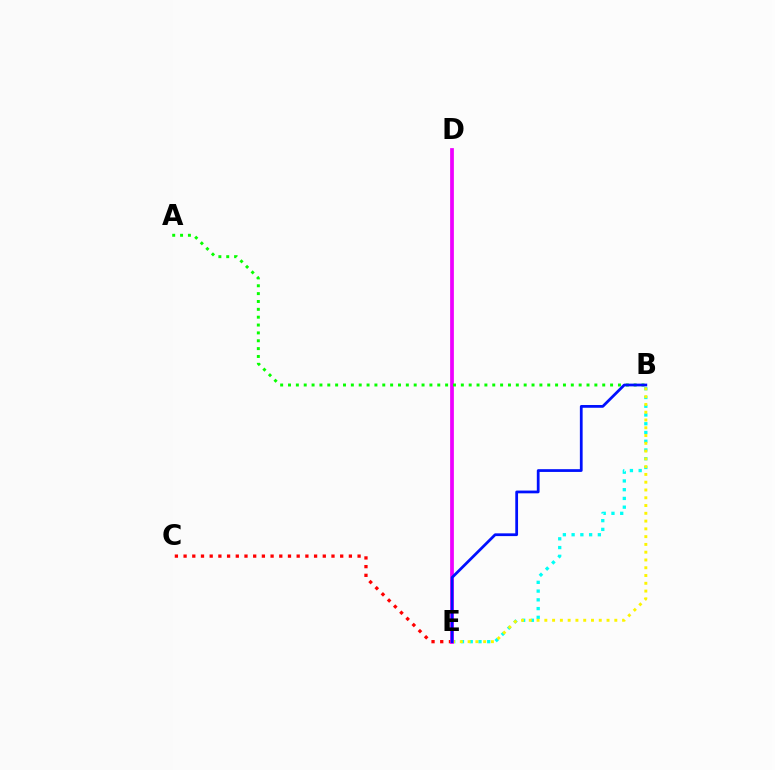{('B', 'E'): [{'color': '#00fff6', 'line_style': 'dotted', 'thickness': 2.38}, {'color': '#fcf500', 'line_style': 'dotted', 'thickness': 2.11}, {'color': '#0010ff', 'line_style': 'solid', 'thickness': 1.99}], ('C', 'E'): [{'color': '#ff0000', 'line_style': 'dotted', 'thickness': 2.36}], ('D', 'E'): [{'color': '#ee00ff', 'line_style': 'solid', 'thickness': 2.7}], ('A', 'B'): [{'color': '#08ff00', 'line_style': 'dotted', 'thickness': 2.13}]}